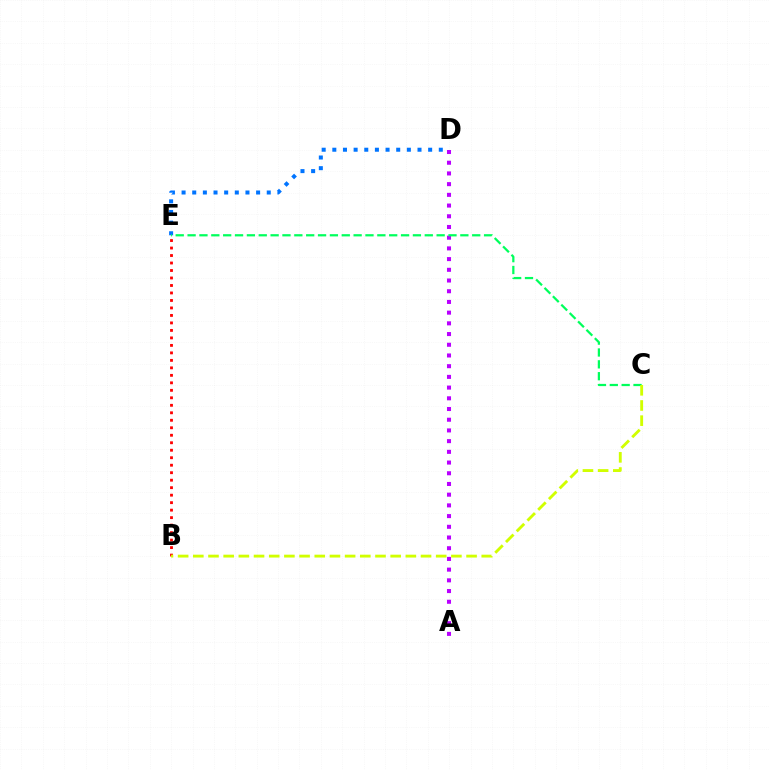{('D', 'E'): [{'color': '#0074ff', 'line_style': 'dotted', 'thickness': 2.89}], ('B', 'E'): [{'color': '#ff0000', 'line_style': 'dotted', 'thickness': 2.03}], ('A', 'D'): [{'color': '#b900ff', 'line_style': 'dotted', 'thickness': 2.91}], ('C', 'E'): [{'color': '#00ff5c', 'line_style': 'dashed', 'thickness': 1.61}], ('B', 'C'): [{'color': '#d1ff00', 'line_style': 'dashed', 'thickness': 2.06}]}